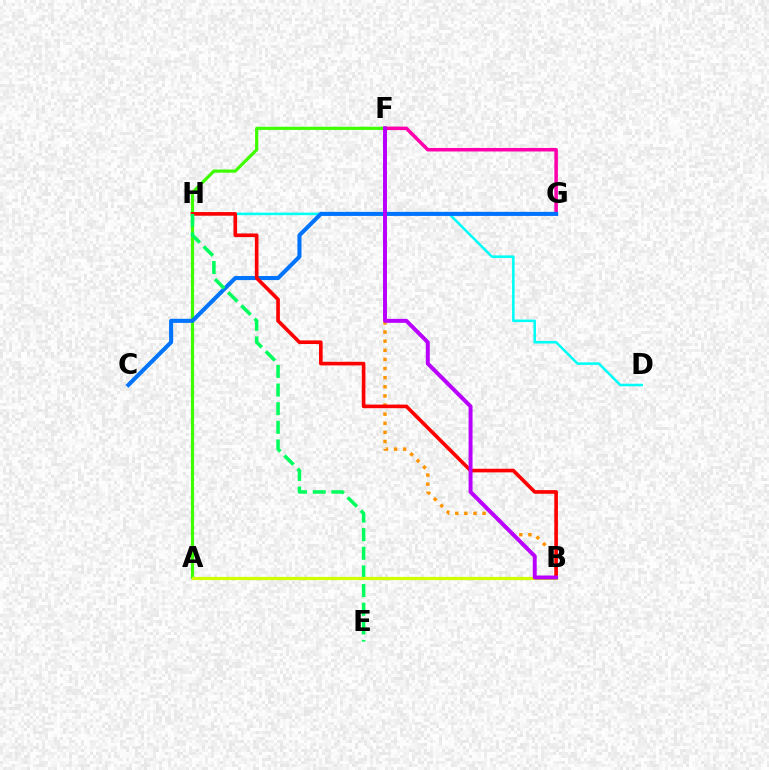{('A', 'F'): [{'color': '#3dff00', 'line_style': 'solid', 'thickness': 2.28}], ('A', 'B'): [{'color': '#2500ff', 'line_style': 'dotted', 'thickness': 1.97}, {'color': '#d1ff00', 'line_style': 'solid', 'thickness': 2.32}], ('F', 'G'): [{'color': '#ff00ac', 'line_style': 'solid', 'thickness': 2.53}], ('B', 'F'): [{'color': '#ff9400', 'line_style': 'dotted', 'thickness': 2.48}, {'color': '#b900ff', 'line_style': 'solid', 'thickness': 2.85}], ('D', 'H'): [{'color': '#00fff6', 'line_style': 'solid', 'thickness': 1.84}], ('C', 'G'): [{'color': '#0074ff', 'line_style': 'solid', 'thickness': 2.94}], ('B', 'H'): [{'color': '#ff0000', 'line_style': 'solid', 'thickness': 2.62}], ('E', 'H'): [{'color': '#00ff5c', 'line_style': 'dashed', 'thickness': 2.53}]}